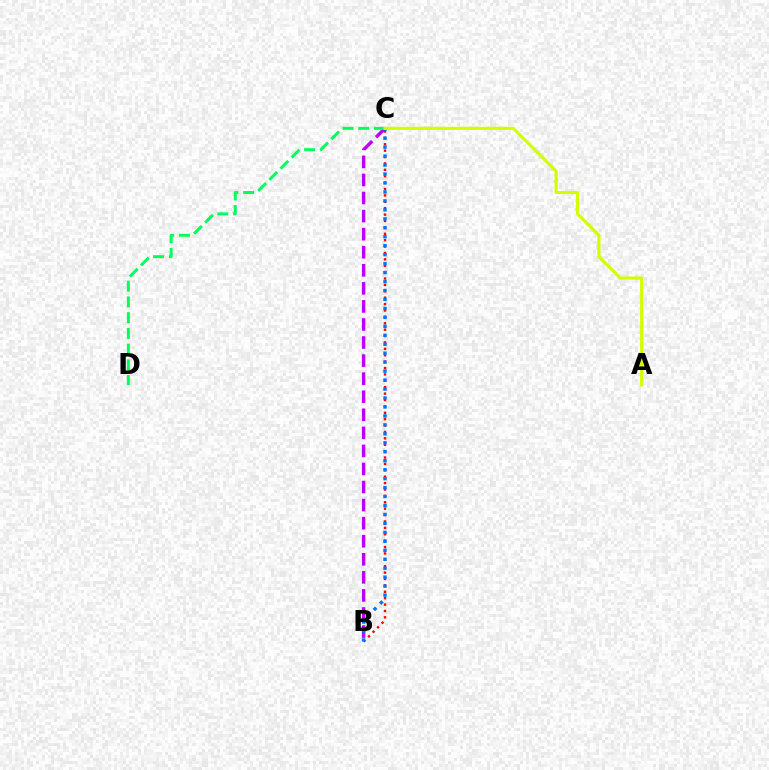{('B', 'C'): [{'color': '#b900ff', 'line_style': 'dashed', 'thickness': 2.45}, {'color': '#ff0000', 'line_style': 'dotted', 'thickness': 1.74}, {'color': '#0074ff', 'line_style': 'dotted', 'thickness': 2.43}], ('C', 'D'): [{'color': '#00ff5c', 'line_style': 'dashed', 'thickness': 2.14}], ('A', 'C'): [{'color': '#d1ff00', 'line_style': 'solid', 'thickness': 2.28}]}